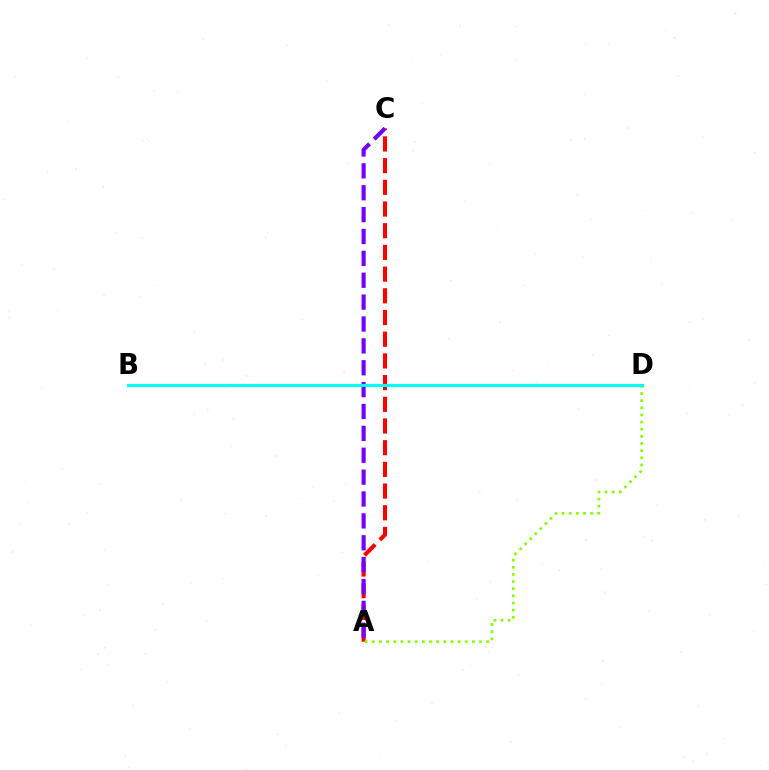{('A', 'C'): [{'color': '#ff0000', 'line_style': 'dashed', 'thickness': 2.95}, {'color': '#7200ff', 'line_style': 'dashed', 'thickness': 2.97}], ('A', 'D'): [{'color': '#84ff00', 'line_style': 'dotted', 'thickness': 1.94}], ('B', 'D'): [{'color': '#00fff6', 'line_style': 'solid', 'thickness': 2.27}]}